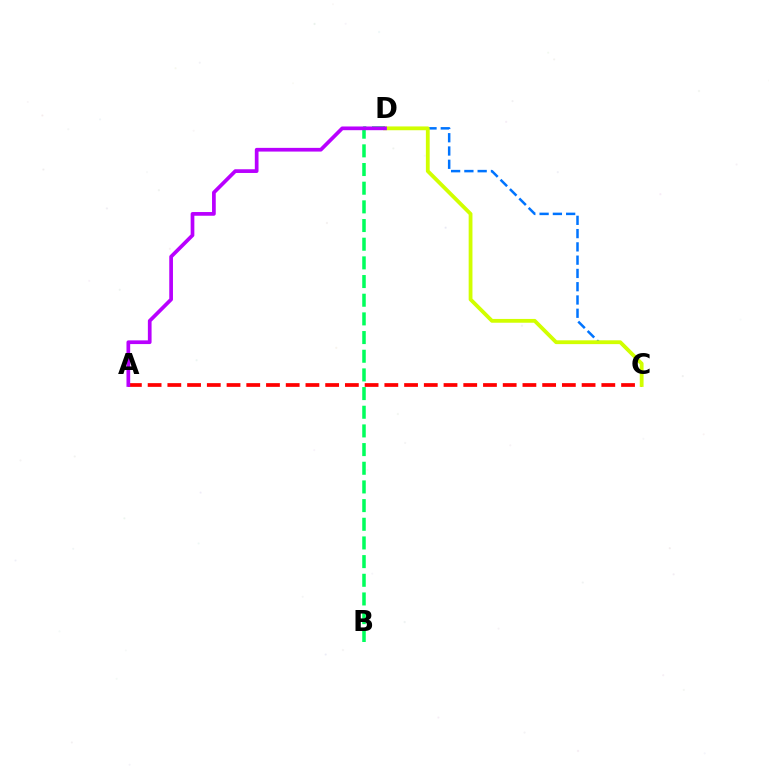{('C', 'D'): [{'color': '#0074ff', 'line_style': 'dashed', 'thickness': 1.8}, {'color': '#d1ff00', 'line_style': 'solid', 'thickness': 2.74}], ('A', 'C'): [{'color': '#ff0000', 'line_style': 'dashed', 'thickness': 2.68}], ('B', 'D'): [{'color': '#00ff5c', 'line_style': 'dashed', 'thickness': 2.54}], ('A', 'D'): [{'color': '#b900ff', 'line_style': 'solid', 'thickness': 2.67}]}